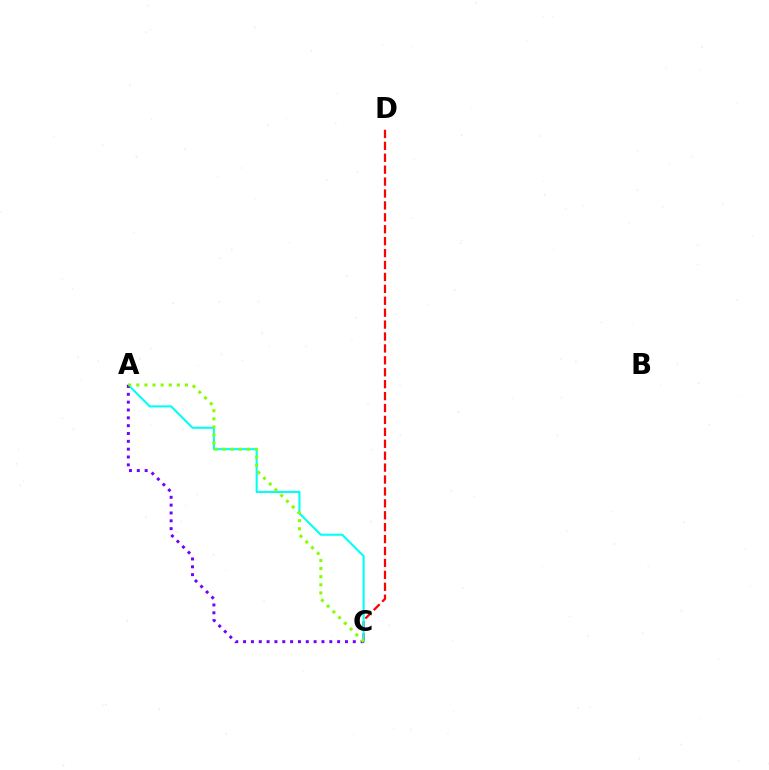{('C', 'D'): [{'color': '#ff0000', 'line_style': 'dashed', 'thickness': 1.62}], ('A', 'C'): [{'color': '#00fff6', 'line_style': 'solid', 'thickness': 1.5}, {'color': '#7200ff', 'line_style': 'dotted', 'thickness': 2.13}, {'color': '#84ff00', 'line_style': 'dotted', 'thickness': 2.21}]}